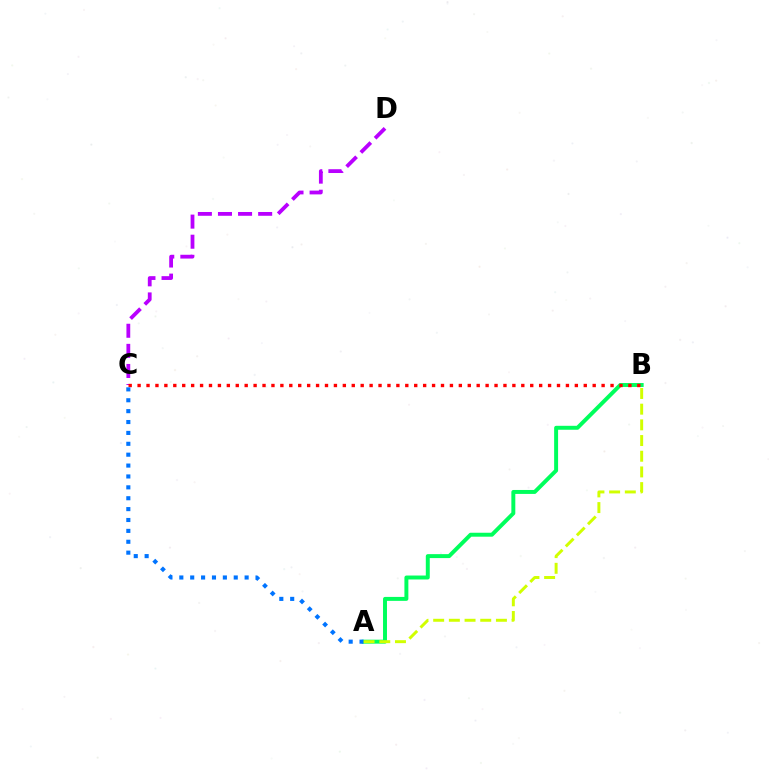{('C', 'D'): [{'color': '#b900ff', 'line_style': 'dashed', 'thickness': 2.73}], ('A', 'B'): [{'color': '#00ff5c', 'line_style': 'solid', 'thickness': 2.84}, {'color': '#d1ff00', 'line_style': 'dashed', 'thickness': 2.13}], ('B', 'C'): [{'color': '#ff0000', 'line_style': 'dotted', 'thickness': 2.42}], ('A', 'C'): [{'color': '#0074ff', 'line_style': 'dotted', 'thickness': 2.96}]}